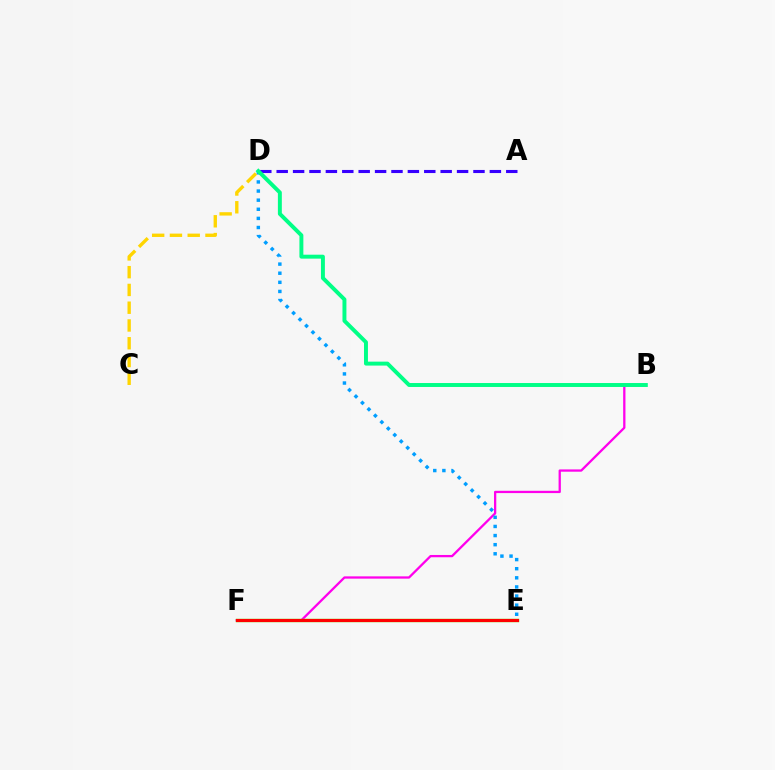{('B', 'F'): [{'color': '#ff00ed', 'line_style': 'solid', 'thickness': 1.64}], ('D', 'E'): [{'color': '#009eff', 'line_style': 'dotted', 'thickness': 2.48}], ('C', 'D'): [{'color': '#ffd500', 'line_style': 'dashed', 'thickness': 2.41}], ('E', 'F'): [{'color': '#4fff00', 'line_style': 'solid', 'thickness': 2.41}, {'color': '#ff0000', 'line_style': 'solid', 'thickness': 2.26}], ('A', 'D'): [{'color': '#3700ff', 'line_style': 'dashed', 'thickness': 2.23}], ('B', 'D'): [{'color': '#00ff86', 'line_style': 'solid', 'thickness': 2.84}]}